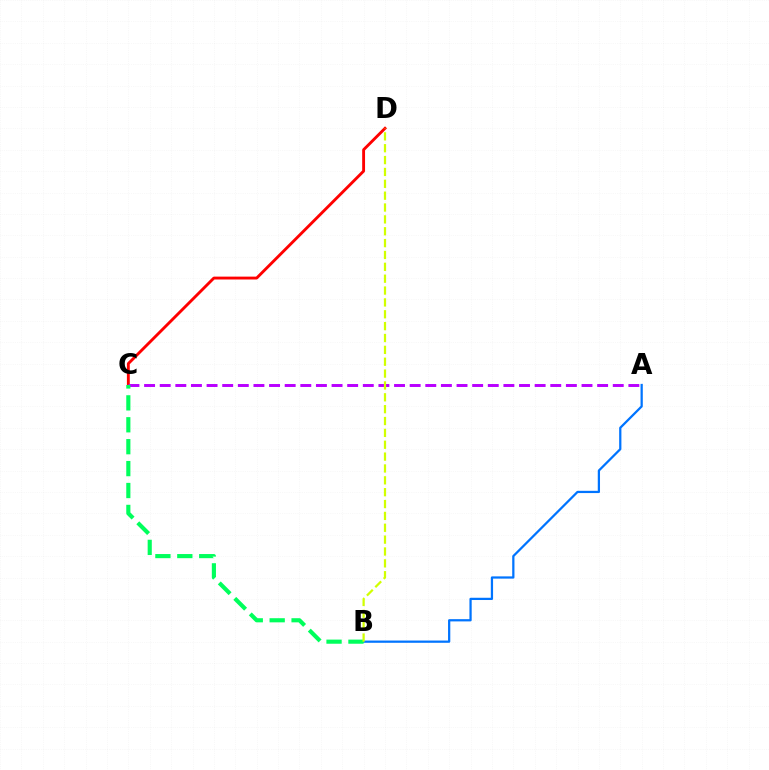{('C', 'D'): [{'color': '#ff0000', 'line_style': 'solid', 'thickness': 2.07}], ('A', 'C'): [{'color': '#b900ff', 'line_style': 'dashed', 'thickness': 2.12}], ('A', 'B'): [{'color': '#0074ff', 'line_style': 'solid', 'thickness': 1.62}], ('B', 'C'): [{'color': '#00ff5c', 'line_style': 'dashed', 'thickness': 2.98}], ('B', 'D'): [{'color': '#d1ff00', 'line_style': 'dashed', 'thickness': 1.61}]}